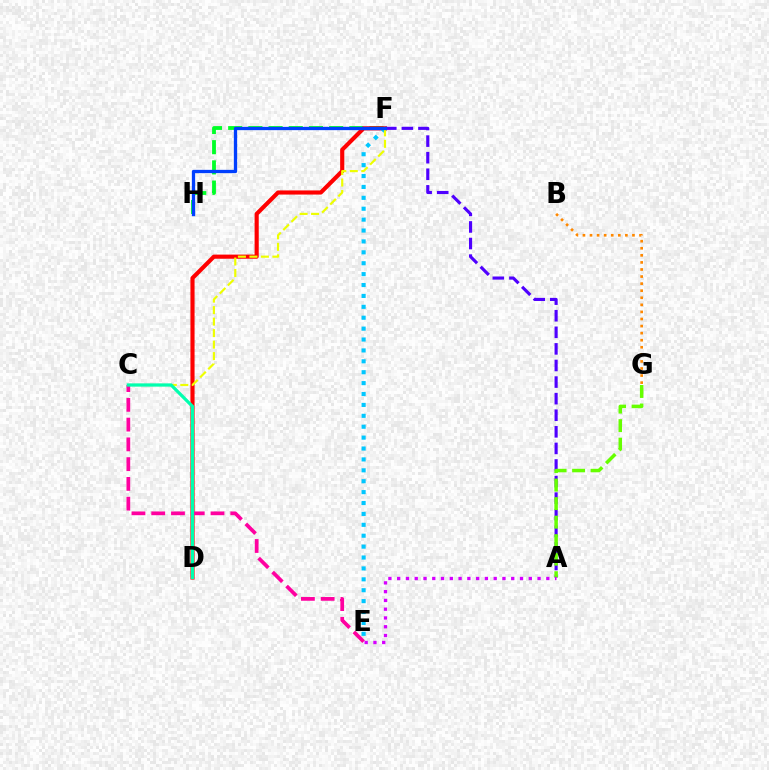{('F', 'H'): [{'color': '#00ff27', 'line_style': 'dashed', 'thickness': 2.74}, {'color': '#003fff', 'line_style': 'solid', 'thickness': 2.37}], ('D', 'F'): [{'color': '#ff0000', 'line_style': 'solid', 'thickness': 2.98}], ('E', 'F'): [{'color': '#00c7ff', 'line_style': 'dotted', 'thickness': 2.96}], ('C', 'E'): [{'color': '#ff00a0', 'line_style': 'dashed', 'thickness': 2.69}], ('A', 'F'): [{'color': '#4f00ff', 'line_style': 'dashed', 'thickness': 2.25}], ('C', 'F'): [{'color': '#eeff00', 'line_style': 'dashed', 'thickness': 1.56}], ('A', 'G'): [{'color': '#66ff00', 'line_style': 'dashed', 'thickness': 2.52}], ('C', 'D'): [{'color': '#00ffaf', 'line_style': 'solid', 'thickness': 2.33}], ('B', 'G'): [{'color': '#ff8800', 'line_style': 'dotted', 'thickness': 1.92}], ('A', 'E'): [{'color': '#d600ff', 'line_style': 'dotted', 'thickness': 2.38}]}